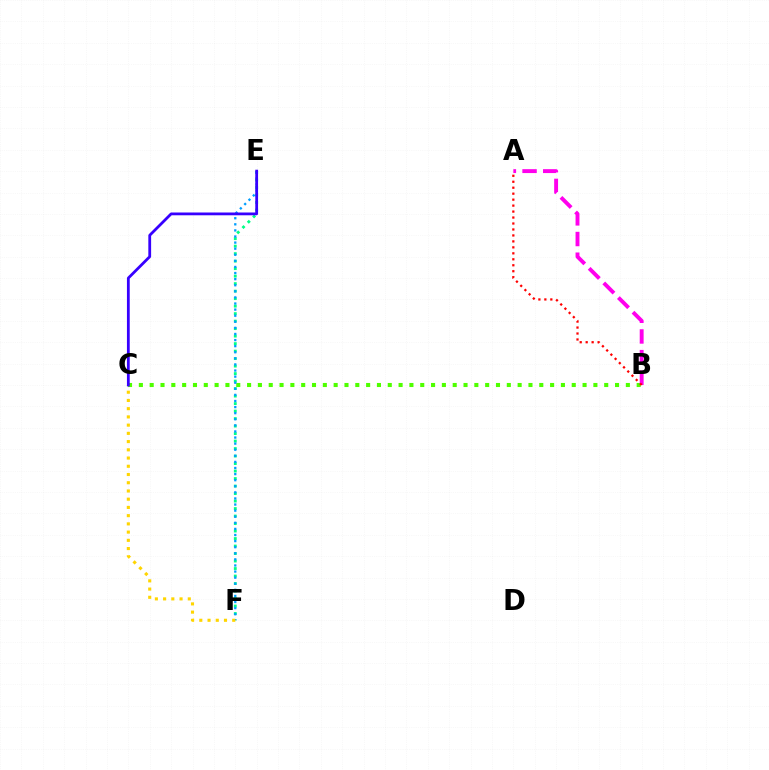{('E', 'F'): [{'color': '#00ff86', 'line_style': 'dotted', 'thickness': 2.04}, {'color': '#009eff', 'line_style': 'dotted', 'thickness': 1.66}], ('B', 'C'): [{'color': '#4fff00', 'line_style': 'dotted', 'thickness': 2.94}], ('A', 'B'): [{'color': '#ff00ed', 'line_style': 'dashed', 'thickness': 2.81}, {'color': '#ff0000', 'line_style': 'dotted', 'thickness': 1.62}], ('C', 'F'): [{'color': '#ffd500', 'line_style': 'dotted', 'thickness': 2.24}], ('C', 'E'): [{'color': '#3700ff', 'line_style': 'solid', 'thickness': 2.01}]}